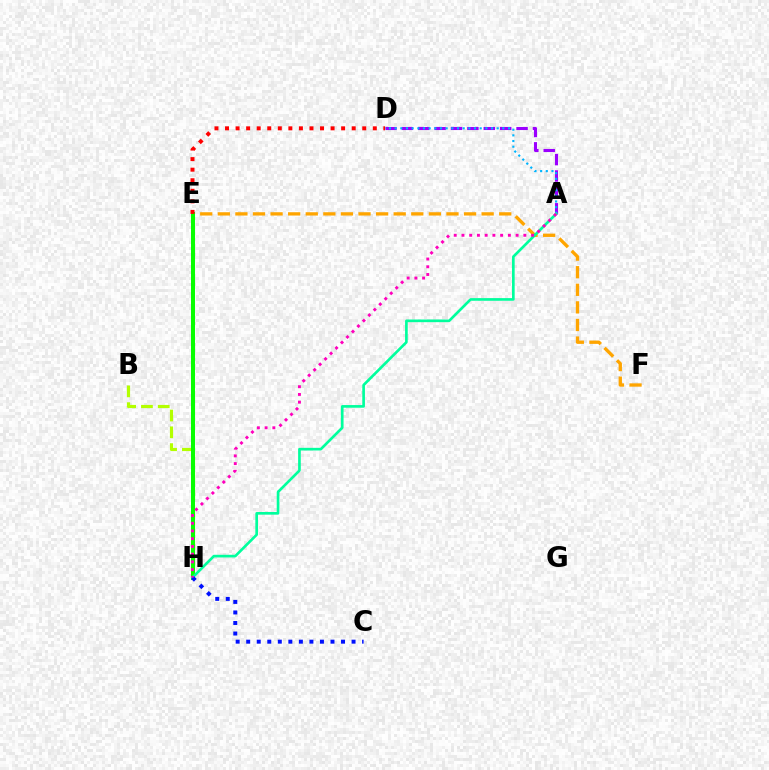{('A', 'D'): [{'color': '#9b00ff', 'line_style': 'dashed', 'thickness': 2.23}, {'color': '#00b5ff', 'line_style': 'dotted', 'thickness': 1.54}], ('B', 'H'): [{'color': '#b3ff00', 'line_style': 'dashed', 'thickness': 2.28}], ('E', 'F'): [{'color': '#ffa500', 'line_style': 'dashed', 'thickness': 2.39}], ('E', 'H'): [{'color': '#08ff00', 'line_style': 'solid', 'thickness': 2.89}], ('D', 'E'): [{'color': '#ff0000', 'line_style': 'dotted', 'thickness': 2.87}], ('A', 'H'): [{'color': '#00ff9d', 'line_style': 'solid', 'thickness': 1.91}, {'color': '#ff00bd', 'line_style': 'dotted', 'thickness': 2.1}], ('C', 'H'): [{'color': '#0010ff', 'line_style': 'dotted', 'thickness': 2.86}]}